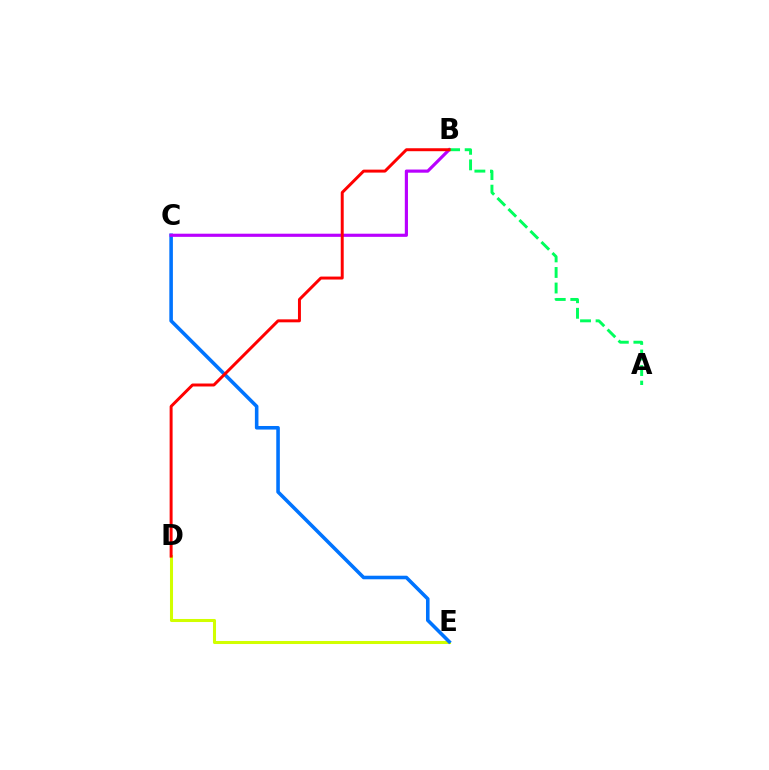{('D', 'E'): [{'color': '#d1ff00', 'line_style': 'solid', 'thickness': 2.19}], ('C', 'E'): [{'color': '#0074ff', 'line_style': 'solid', 'thickness': 2.57}], ('B', 'C'): [{'color': '#b900ff', 'line_style': 'solid', 'thickness': 2.27}], ('A', 'B'): [{'color': '#00ff5c', 'line_style': 'dashed', 'thickness': 2.11}], ('B', 'D'): [{'color': '#ff0000', 'line_style': 'solid', 'thickness': 2.13}]}